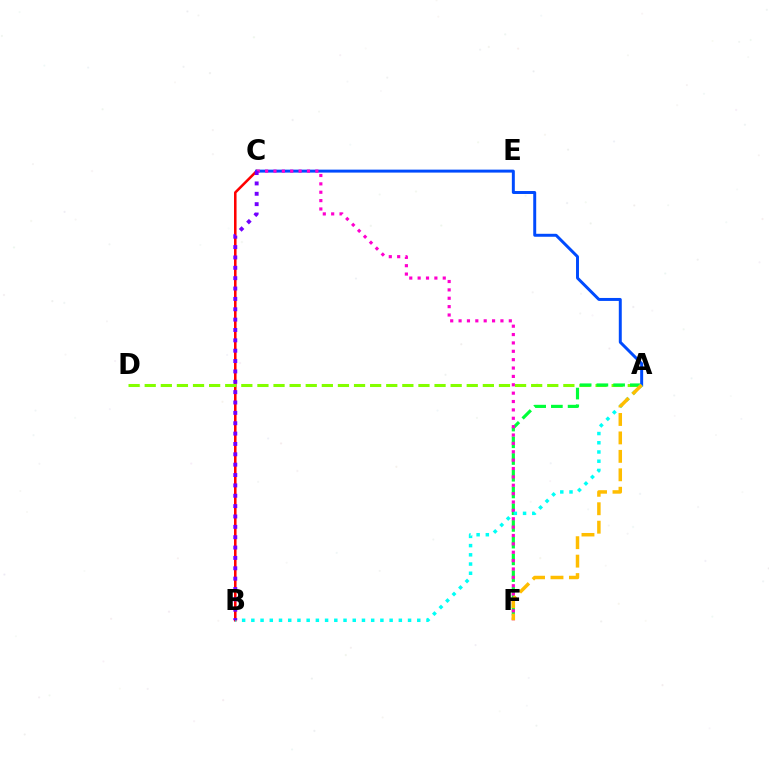{('B', 'C'): [{'color': '#ff0000', 'line_style': 'solid', 'thickness': 1.83}, {'color': '#7200ff', 'line_style': 'dotted', 'thickness': 2.82}], ('A', 'D'): [{'color': '#84ff00', 'line_style': 'dashed', 'thickness': 2.19}], ('A', 'F'): [{'color': '#00ff39', 'line_style': 'dashed', 'thickness': 2.27}, {'color': '#ffbd00', 'line_style': 'dashed', 'thickness': 2.51}], ('A', 'C'): [{'color': '#004bff', 'line_style': 'solid', 'thickness': 2.13}], ('C', 'F'): [{'color': '#ff00cf', 'line_style': 'dotted', 'thickness': 2.27}], ('A', 'B'): [{'color': '#00fff6', 'line_style': 'dotted', 'thickness': 2.5}]}